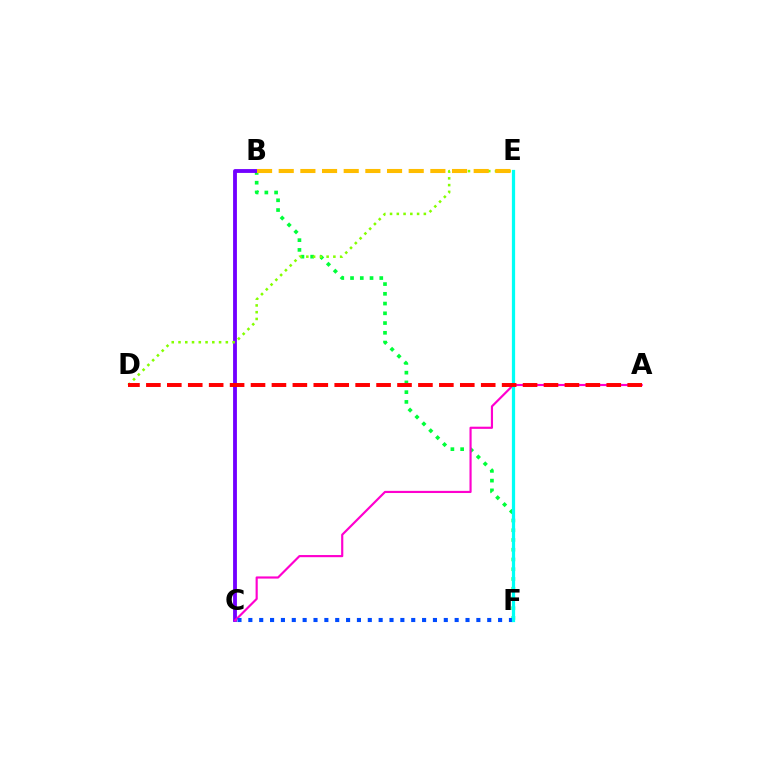{('B', 'F'): [{'color': '#00ff39', 'line_style': 'dotted', 'thickness': 2.65}], ('B', 'C'): [{'color': '#7200ff', 'line_style': 'solid', 'thickness': 2.76}], ('D', 'E'): [{'color': '#84ff00', 'line_style': 'dotted', 'thickness': 1.84}], ('A', 'C'): [{'color': '#ff00cf', 'line_style': 'solid', 'thickness': 1.56}], ('C', 'F'): [{'color': '#004bff', 'line_style': 'dotted', 'thickness': 2.95}], ('E', 'F'): [{'color': '#00fff6', 'line_style': 'solid', 'thickness': 2.32}], ('B', 'E'): [{'color': '#ffbd00', 'line_style': 'dashed', 'thickness': 2.94}], ('A', 'D'): [{'color': '#ff0000', 'line_style': 'dashed', 'thickness': 2.84}]}